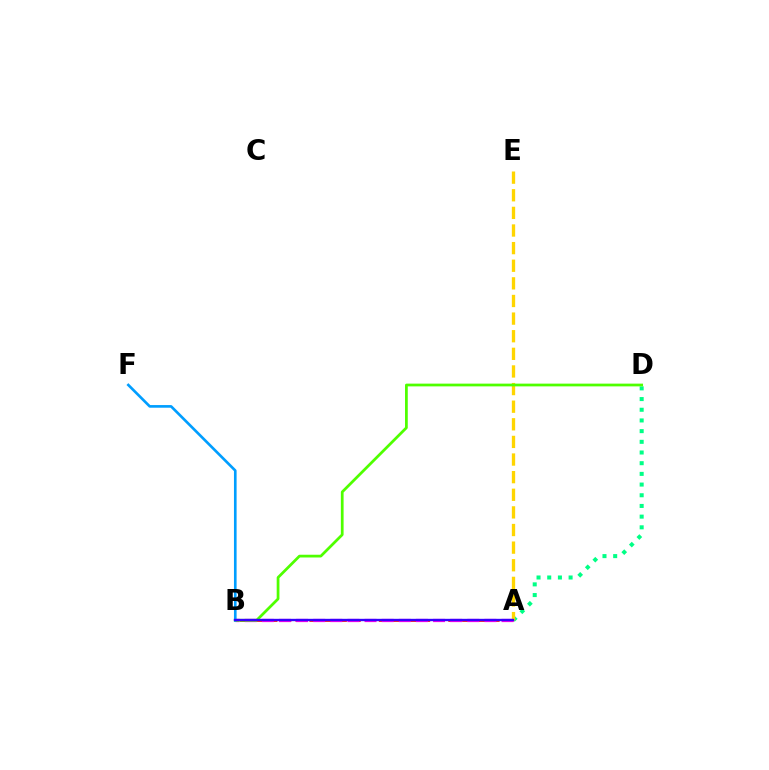{('A', 'D'): [{'color': '#00ff86', 'line_style': 'dotted', 'thickness': 2.9}], ('A', 'B'): [{'color': '#ff0000', 'line_style': 'dashed', 'thickness': 1.89}, {'color': '#ff00ed', 'line_style': 'dashed', 'thickness': 2.33}, {'color': '#3700ff', 'line_style': 'solid', 'thickness': 1.7}], ('A', 'E'): [{'color': '#ffd500', 'line_style': 'dashed', 'thickness': 2.39}], ('B', 'D'): [{'color': '#4fff00', 'line_style': 'solid', 'thickness': 1.98}], ('B', 'F'): [{'color': '#009eff', 'line_style': 'solid', 'thickness': 1.9}]}